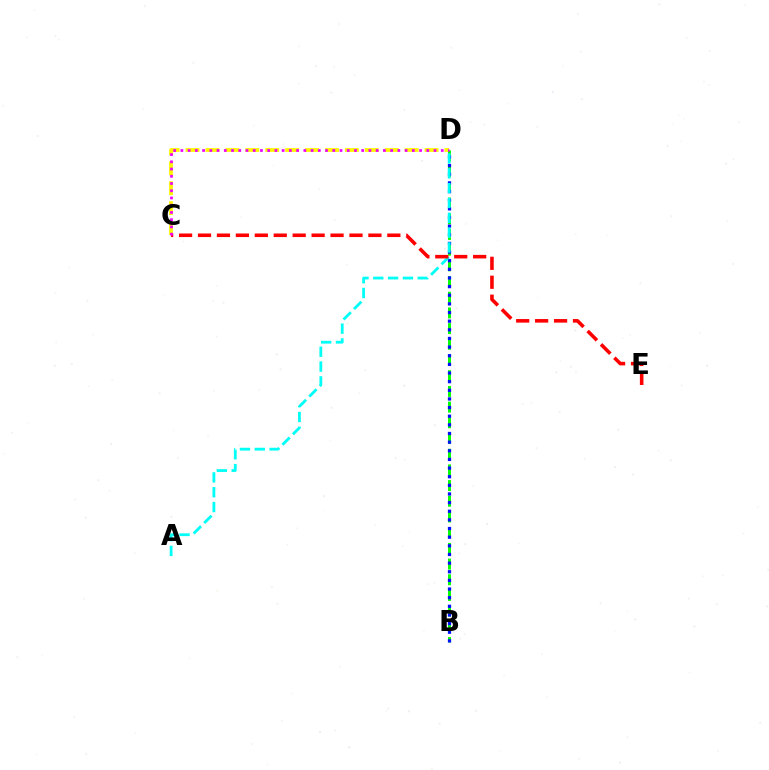{('C', 'D'): [{'color': '#fcf500', 'line_style': 'dashed', 'thickness': 2.71}, {'color': '#ee00ff', 'line_style': 'dotted', 'thickness': 1.97}], ('B', 'D'): [{'color': '#08ff00', 'line_style': 'dashed', 'thickness': 2.13}, {'color': '#0010ff', 'line_style': 'dotted', 'thickness': 2.35}], ('A', 'D'): [{'color': '#00fff6', 'line_style': 'dashed', 'thickness': 2.01}], ('C', 'E'): [{'color': '#ff0000', 'line_style': 'dashed', 'thickness': 2.57}]}